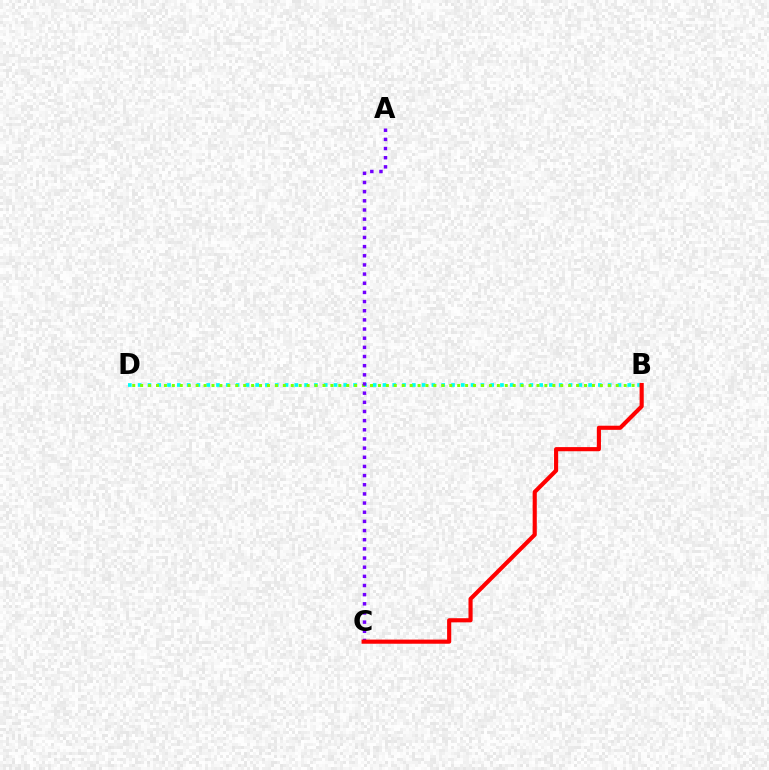{('B', 'D'): [{'color': '#00fff6', 'line_style': 'dotted', 'thickness': 2.66}, {'color': '#84ff00', 'line_style': 'dotted', 'thickness': 2.15}], ('A', 'C'): [{'color': '#7200ff', 'line_style': 'dotted', 'thickness': 2.49}], ('B', 'C'): [{'color': '#ff0000', 'line_style': 'solid', 'thickness': 2.98}]}